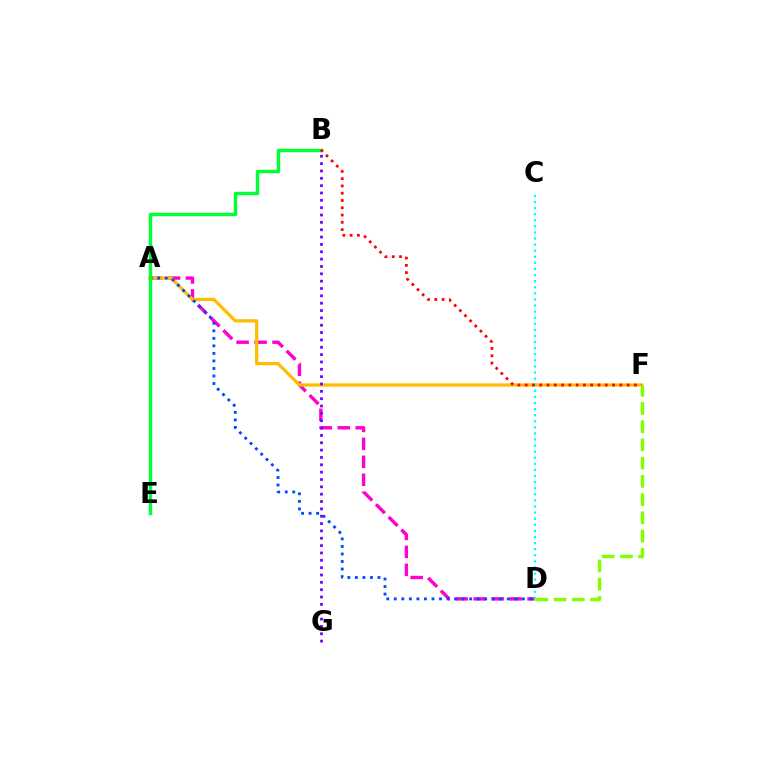{('A', 'D'): [{'color': '#ff00cf', 'line_style': 'dashed', 'thickness': 2.44}, {'color': '#004bff', 'line_style': 'dotted', 'thickness': 2.05}], ('A', 'F'): [{'color': '#ffbd00', 'line_style': 'solid', 'thickness': 2.35}], ('C', 'D'): [{'color': '#00fff6', 'line_style': 'dotted', 'thickness': 1.65}], ('B', 'G'): [{'color': '#7200ff', 'line_style': 'dotted', 'thickness': 2.0}], ('B', 'E'): [{'color': '#00ff39', 'line_style': 'solid', 'thickness': 2.46}], ('B', 'F'): [{'color': '#ff0000', 'line_style': 'dotted', 'thickness': 1.98}], ('D', 'F'): [{'color': '#84ff00', 'line_style': 'dashed', 'thickness': 2.48}]}